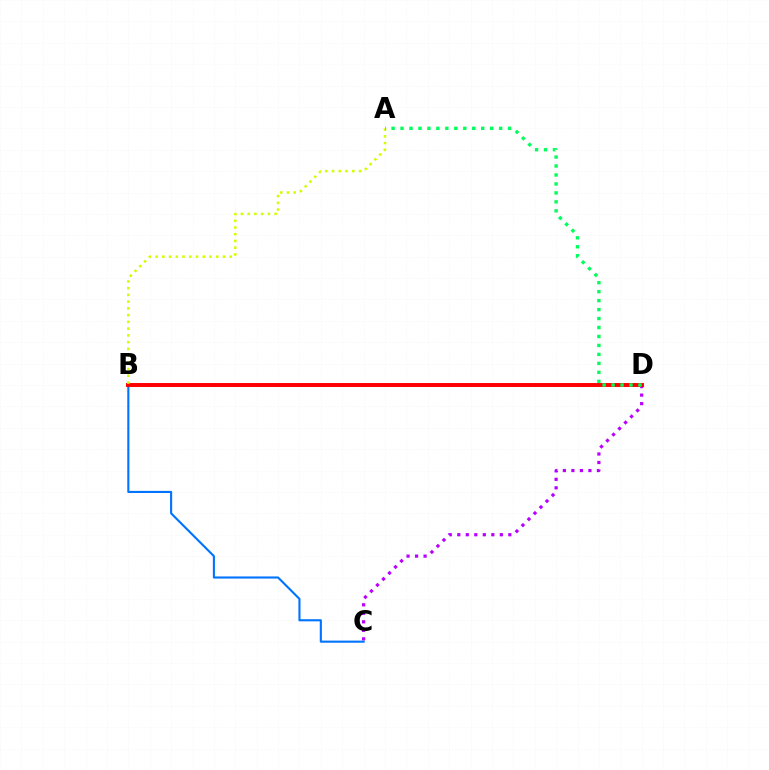{('C', 'D'): [{'color': '#b900ff', 'line_style': 'dotted', 'thickness': 2.31}], ('B', 'C'): [{'color': '#0074ff', 'line_style': 'solid', 'thickness': 1.52}], ('B', 'D'): [{'color': '#ff0000', 'line_style': 'solid', 'thickness': 2.84}], ('A', 'B'): [{'color': '#d1ff00', 'line_style': 'dotted', 'thickness': 1.83}], ('A', 'D'): [{'color': '#00ff5c', 'line_style': 'dotted', 'thickness': 2.43}]}